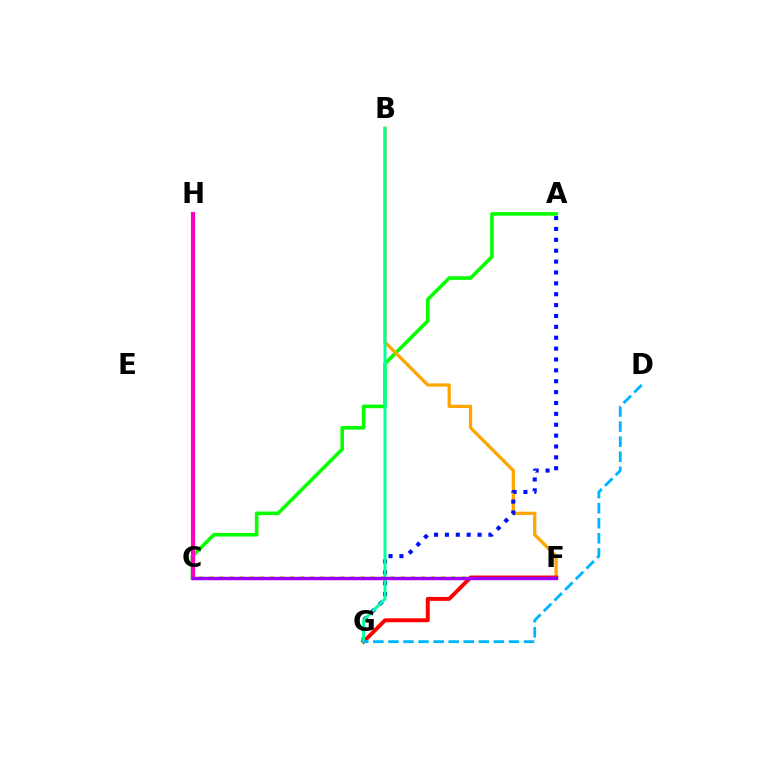{('A', 'C'): [{'color': '#08ff00', 'line_style': 'solid', 'thickness': 2.6}], ('C', 'F'): [{'color': '#b3ff00', 'line_style': 'dotted', 'thickness': 2.74}, {'color': '#9b00ff', 'line_style': 'solid', 'thickness': 2.48}], ('B', 'F'): [{'color': '#ffa500', 'line_style': 'solid', 'thickness': 2.33}], ('C', 'H'): [{'color': '#ff00bd', 'line_style': 'solid', 'thickness': 2.99}], ('A', 'G'): [{'color': '#0010ff', 'line_style': 'dotted', 'thickness': 2.96}], ('F', 'G'): [{'color': '#ff0000', 'line_style': 'solid', 'thickness': 2.83}], ('B', 'G'): [{'color': '#00ff9d', 'line_style': 'solid', 'thickness': 2.14}], ('D', 'G'): [{'color': '#00b5ff', 'line_style': 'dashed', 'thickness': 2.05}]}